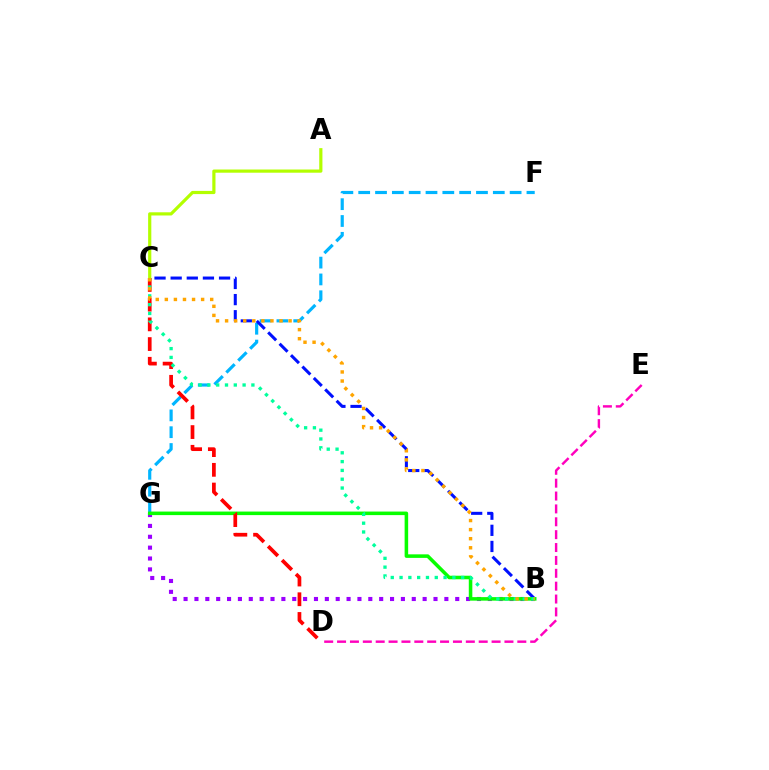{('B', 'G'): [{'color': '#9b00ff', 'line_style': 'dotted', 'thickness': 2.95}, {'color': '#08ff00', 'line_style': 'solid', 'thickness': 2.55}], ('A', 'C'): [{'color': '#b3ff00', 'line_style': 'solid', 'thickness': 2.3}], ('F', 'G'): [{'color': '#00b5ff', 'line_style': 'dashed', 'thickness': 2.29}], ('B', 'C'): [{'color': '#0010ff', 'line_style': 'dashed', 'thickness': 2.19}, {'color': '#00ff9d', 'line_style': 'dotted', 'thickness': 2.39}, {'color': '#ffa500', 'line_style': 'dotted', 'thickness': 2.46}], ('C', 'D'): [{'color': '#ff0000', 'line_style': 'dashed', 'thickness': 2.68}], ('D', 'E'): [{'color': '#ff00bd', 'line_style': 'dashed', 'thickness': 1.75}]}